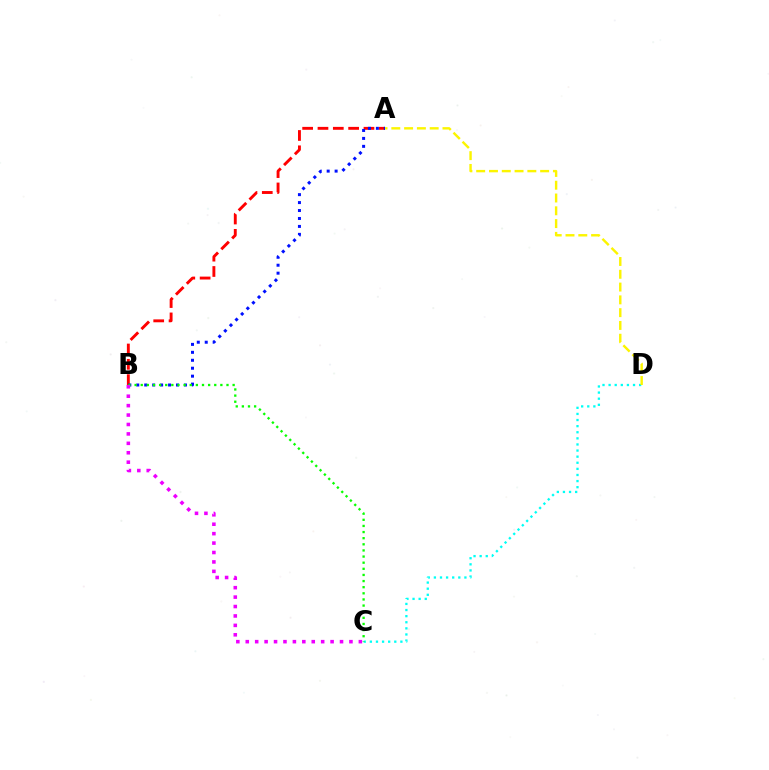{('A', 'B'): [{'color': '#ff0000', 'line_style': 'dashed', 'thickness': 2.08}, {'color': '#0010ff', 'line_style': 'dotted', 'thickness': 2.16}], ('C', 'D'): [{'color': '#00fff6', 'line_style': 'dotted', 'thickness': 1.66}], ('B', 'C'): [{'color': '#08ff00', 'line_style': 'dotted', 'thickness': 1.66}, {'color': '#ee00ff', 'line_style': 'dotted', 'thickness': 2.56}], ('A', 'D'): [{'color': '#fcf500', 'line_style': 'dashed', 'thickness': 1.74}]}